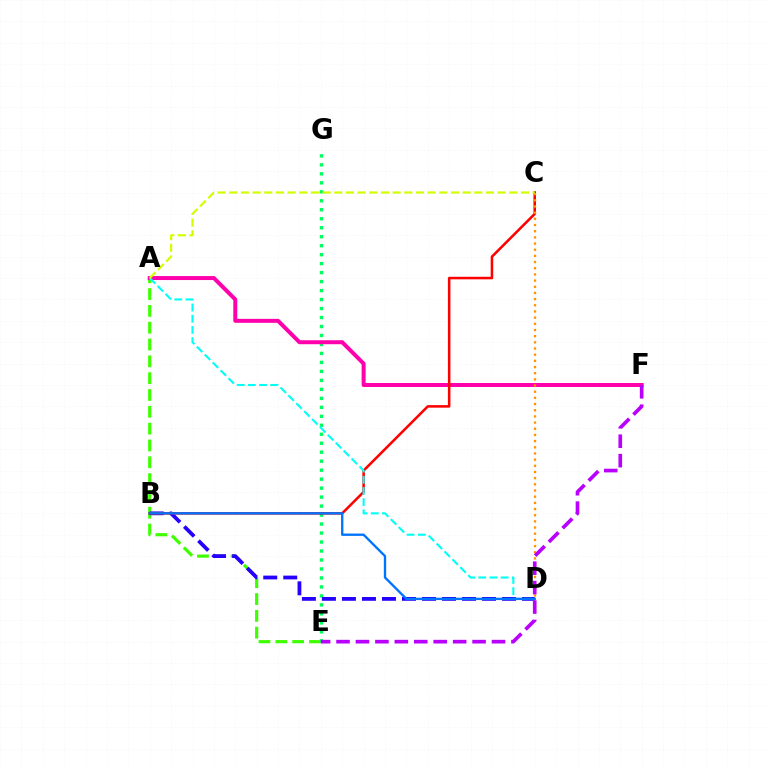{('A', 'E'): [{'color': '#3dff00', 'line_style': 'dashed', 'thickness': 2.28}], ('E', 'G'): [{'color': '#00ff5c', 'line_style': 'dotted', 'thickness': 2.44}], ('A', 'F'): [{'color': '#ff00ac', 'line_style': 'solid', 'thickness': 2.86}], ('B', 'D'): [{'color': '#2500ff', 'line_style': 'dashed', 'thickness': 2.72}, {'color': '#0074ff', 'line_style': 'solid', 'thickness': 1.68}], ('B', 'C'): [{'color': '#ff0000', 'line_style': 'solid', 'thickness': 1.83}], ('C', 'D'): [{'color': '#ff9400', 'line_style': 'dotted', 'thickness': 1.68}], ('A', 'D'): [{'color': '#00fff6', 'line_style': 'dashed', 'thickness': 1.52}], ('A', 'C'): [{'color': '#d1ff00', 'line_style': 'dashed', 'thickness': 1.58}], ('E', 'F'): [{'color': '#b900ff', 'line_style': 'dashed', 'thickness': 2.64}]}